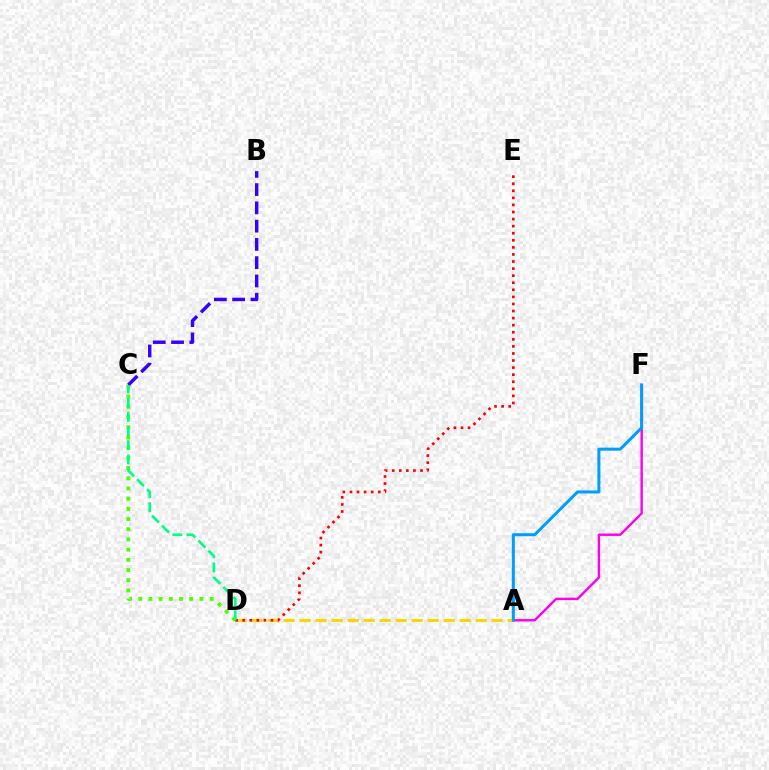{('C', 'D'): [{'color': '#4fff00', 'line_style': 'dotted', 'thickness': 2.77}, {'color': '#00ff86', 'line_style': 'dashed', 'thickness': 1.93}], ('A', 'F'): [{'color': '#ff00ed', 'line_style': 'solid', 'thickness': 1.74}, {'color': '#009eff', 'line_style': 'solid', 'thickness': 2.17}], ('A', 'D'): [{'color': '#ffd500', 'line_style': 'dashed', 'thickness': 2.17}], ('D', 'E'): [{'color': '#ff0000', 'line_style': 'dotted', 'thickness': 1.92}], ('B', 'C'): [{'color': '#3700ff', 'line_style': 'dashed', 'thickness': 2.48}]}